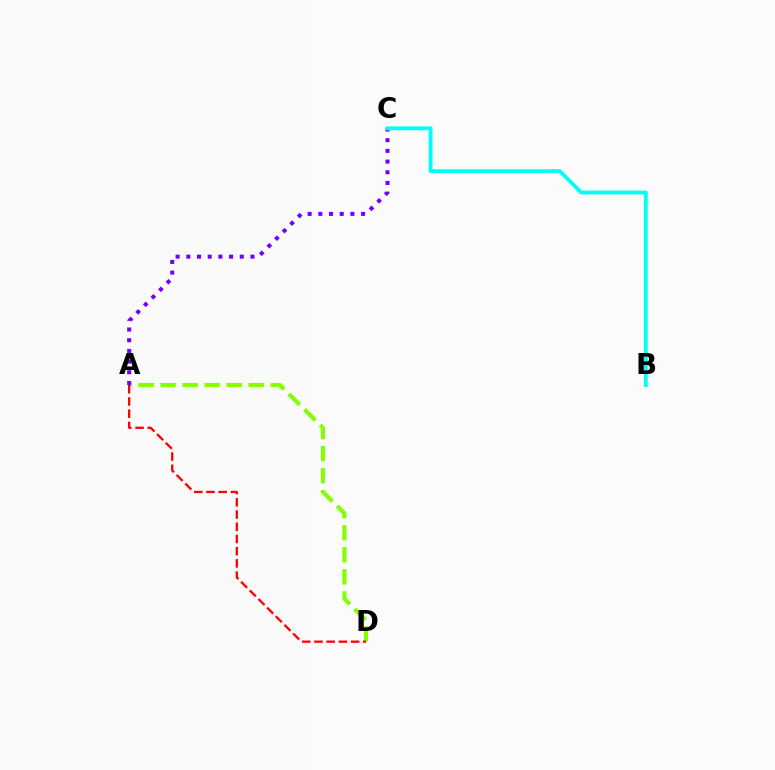{('A', 'D'): [{'color': '#84ff00', 'line_style': 'dashed', 'thickness': 2.99}, {'color': '#ff0000', 'line_style': 'dashed', 'thickness': 1.66}], ('A', 'C'): [{'color': '#7200ff', 'line_style': 'dotted', 'thickness': 2.9}], ('B', 'C'): [{'color': '#00fff6', 'line_style': 'solid', 'thickness': 2.75}]}